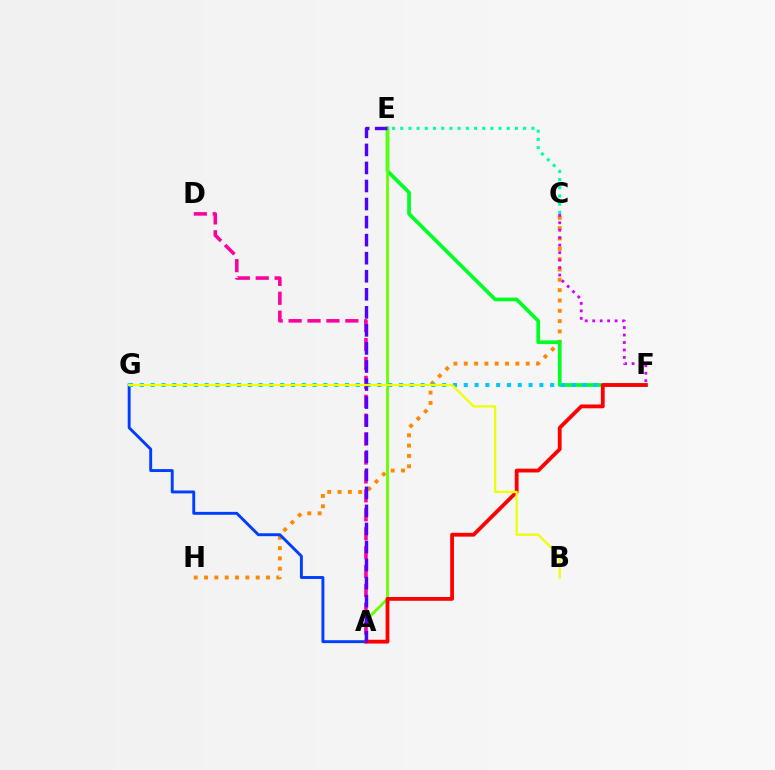{('C', 'H'): [{'color': '#ff8800', 'line_style': 'dotted', 'thickness': 2.81}], ('A', 'G'): [{'color': '#003fff', 'line_style': 'solid', 'thickness': 2.1}], ('E', 'F'): [{'color': '#00ff27', 'line_style': 'solid', 'thickness': 2.67}], ('A', 'E'): [{'color': '#66ff00', 'line_style': 'solid', 'thickness': 2.01}, {'color': '#4f00ff', 'line_style': 'dashed', 'thickness': 2.45}], ('F', 'G'): [{'color': '#00c7ff', 'line_style': 'dotted', 'thickness': 2.93}], ('A', 'F'): [{'color': '#ff0000', 'line_style': 'solid', 'thickness': 2.74}], ('C', 'E'): [{'color': '#00ffaf', 'line_style': 'dotted', 'thickness': 2.23}], ('C', 'F'): [{'color': '#d600ff', 'line_style': 'dotted', 'thickness': 2.03}], ('A', 'D'): [{'color': '#ff00a0', 'line_style': 'dashed', 'thickness': 2.57}], ('B', 'G'): [{'color': '#eeff00', 'line_style': 'solid', 'thickness': 1.61}]}